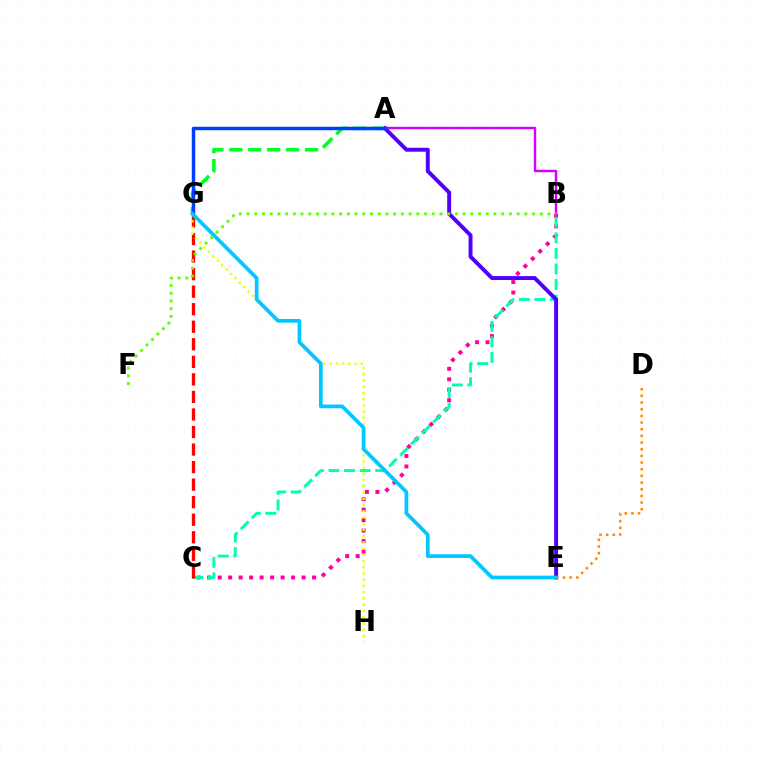{('B', 'C'): [{'color': '#ff00a0', 'line_style': 'dotted', 'thickness': 2.85}, {'color': '#00ffaf', 'line_style': 'dashed', 'thickness': 2.11}], ('D', 'E'): [{'color': '#ff8800', 'line_style': 'dotted', 'thickness': 1.81}], ('C', 'G'): [{'color': '#ff0000', 'line_style': 'dashed', 'thickness': 2.38}], ('A', 'G'): [{'color': '#00ff27', 'line_style': 'dashed', 'thickness': 2.57}, {'color': '#003fff', 'line_style': 'solid', 'thickness': 2.51}], ('G', 'H'): [{'color': '#eeff00', 'line_style': 'dotted', 'thickness': 1.69}], ('A', 'E'): [{'color': '#4f00ff', 'line_style': 'solid', 'thickness': 2.83}], ('A', 'B'): [{'color': '#d600ff', 'line_style': 'solid', 'thickness': 1.76}], ('E', 'G'): [{'color': '#00c7ff', 'line_style': 'solid', 'thickness': 2.67}], ('B', 'F'): [{'color': '#66ff00', 'line_style': 'dotted', 'thickness': 2.1}]}